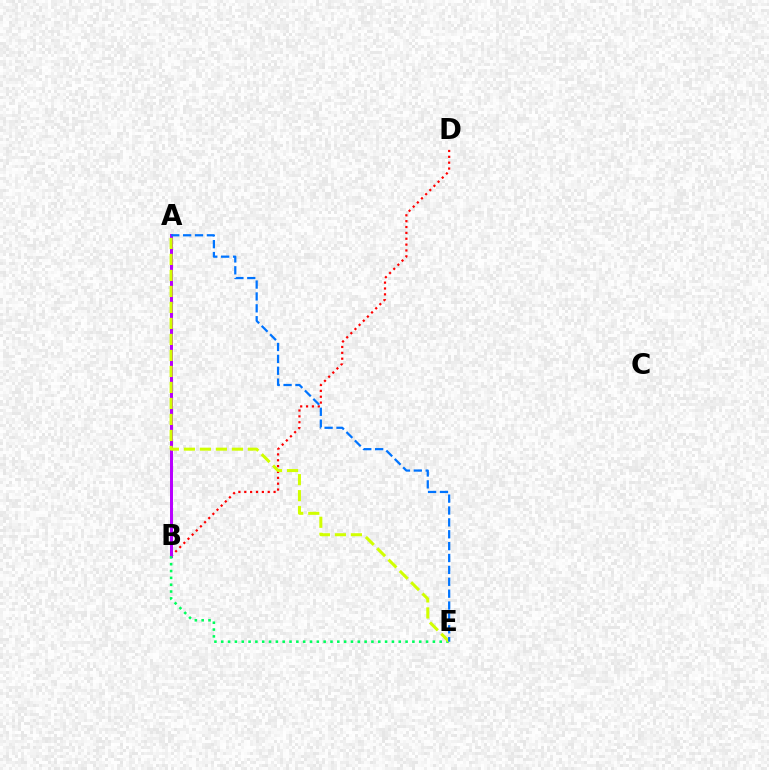{('B', 'D'): [{'color': '#ff0000', 'line_style': 'dotted', 'thickness': 1.59}], ('A', 'B'): [{'color': '#b900ff', 'line_style': 'solid', 'thickness': 2.17}], ('B', 'E'): [{'color': '#00ff5c', 'line_style': 'dotted', 'thickness': 1.85}], ('A', 'E'): [{'color': '#d1ff00', 'line_style': 'dashed', 'thickness': 2.17}, {'color': '#0074ff', 'line_style': 'dashed', 'thickness': 1.61}]}